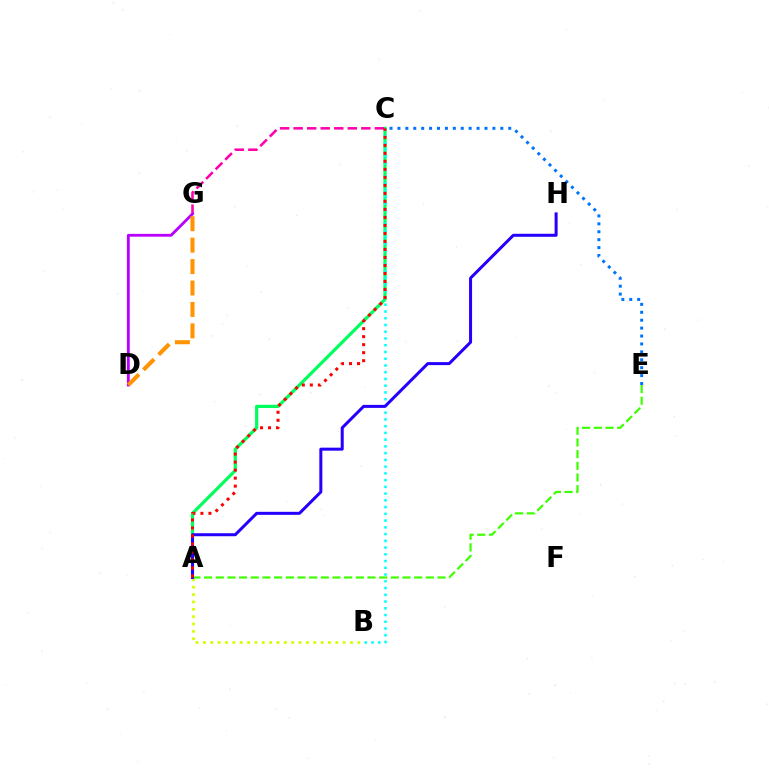{('A', 'C'): [{'color': '#00ff5c', 'line_style': 'solid', 'thickness': 2.32}, {'color': '#ff0000', 'line_style': 'dotted', 'thickness': 2.18}], ('C', 'G'): [{'color': '#ff00ac', 'line_style': 'dashed', 'thickness': 1.84}], ('C', 'E'): [{'color': '#0074ff', 'line_style': 'dotted', 'thickness': 2.15}], ('A', 'E'): [{'color': '#3dff00', 'line_style': 'dashed', 'thickness': 1.59}], ('A', 'B'): [{'color': '#d1ff00', 'line_style': 'dotted', 'thickness': 2.0}], ('D', 'G'): [{'color': '#b900ff', 'line_style': 'solid', 'thickness': 2.04}, {'color': '#ff9400', 'line_style': 'dashed', 'thickness': 2.91}], ('B', 'C'): [{'color': '#00fff6', 'line_style': 'dotted', 'thickness': 1.83}], ('A', 'H'): [{'color': '#2500ff', 'line_style': 'solid', 'thickness': 2.17}]}